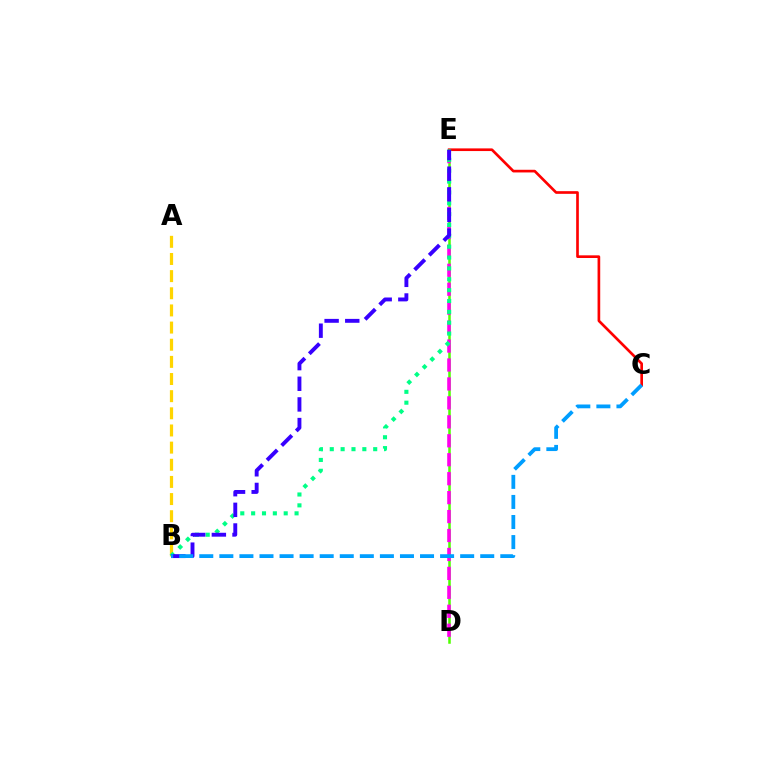{('C', 'E'): [{'color': '#ff0000', 'line_style': 'solid', 'thickness': 1.92}], ('A', 'B'): [{'color': '#ffd500', 'line_style': 'dashed', 'thickness': 2.33}], ('D', 'E'): [{'color': '#4fff00', 'line_style': 'solid', 'thickness': 1.82}, {'color': '#ff00ed', 'line_style': 'dashed', 'thickness': 2.57}], ('B', 'E'): [{'color': '#00ff86', 'line_style': 'dotted', 'thickness': 2.95}, {'color': '#3700ff', 'line_style': 'dashed', 'thickness': 2.8}], ('B', 'C'): [{'color': '#009eff', 'line_style': 'dashed', 'thickness': 2.73}]}